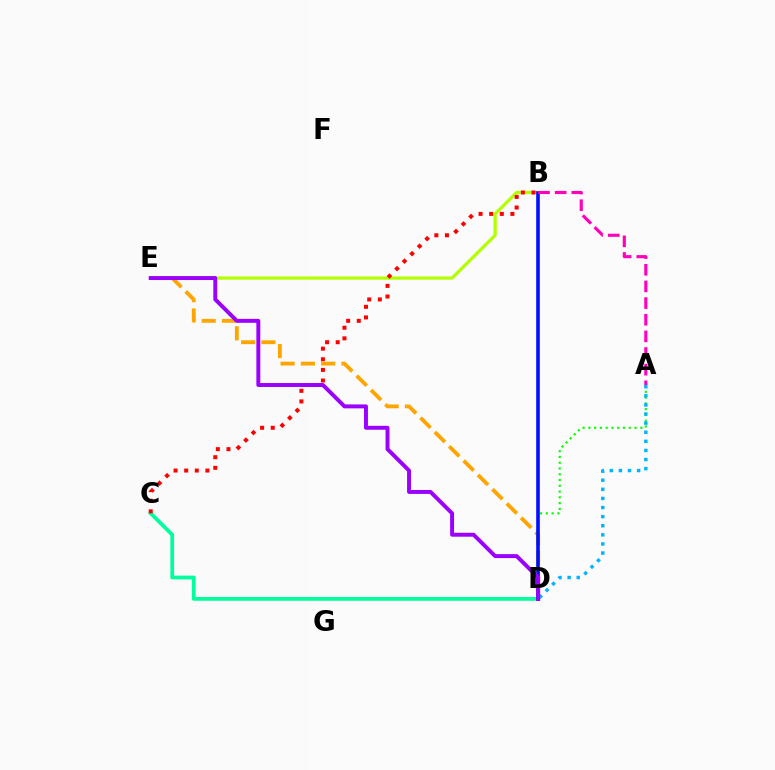{('D', 'E'): [{'color': '#ffa500', 'line_style': 'dashed', 'thickness': 2.76}, {'color': '#9b00ff', 'line_style': 'solid', 'thickness': 2.84}], ('A', 'D'): [{'color': '#08ff00', 'line_style': 'dotted', 'thickness': 1.57}, {'color': '#00b5ff', 'line_style': 'dotted', 'thickness': 2.47}], ('C', 'D'): [{'color': '#00ff9d', 'line_style': 'solid', 'thickness': 2.71}], ('B', 'E'): [{'color': '#b3ff00', 'line_style': 'solid', 'thickness': 2.34}], ('B', 'C'): [{'color': '#ff0000', 'line_style': 'dotted', 'thickness': 2.88}], ('B', 'D'): [{'color': '#0010ff', 'line_style': 'solid', 'thickness': 2.6}], ('A', 'B'): [{'color': '#ff00bd', 'line_style': 'dashed', 'thickness': 2.26}]}